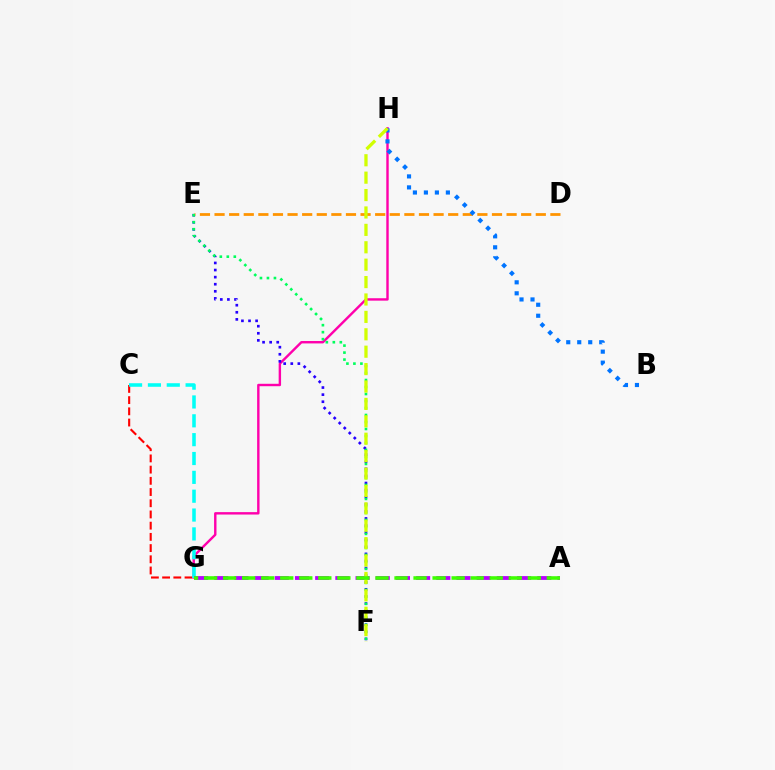{('G', 'H'): [{'color': '#ff00ac', 'line_style': 'solid', 'thickness': 1.74}], ('E', 'F'): [{'color': '#2500ff', 'line_style': 'dotted', 'thickness': 1.93}, {'color': '#00ff5c', 'line_style': 'dotted', 'thickness': 1.9}], ('D', 'E'): [{'color': '#ff9400', 'line_style': 'dashed', 'thickness': 1.98}], ('C', 'G'): [{'color': '#ff0000', 'line_style': 'dashed', 'thickness': 1.52}, {'color': '#00fff6', 'line_style': 'dashed', 'thickness': 2.56}], ('A', 'G'): [{'color': '#b900ff', 'line_style': 'dashed', 'thickness': 2.74}, {'color': '#3dff00', 'line_style': 'dashed', 'thickness': 2.59}], ('B', 'H'): [{'color': '#0074ff', 'line_style': 'dotted', 'thickness': 2.99}], ('F', 'H'): [{'color': '#d1ff00', 'line_style': 'dashed', 'thickness': 2.36}]}